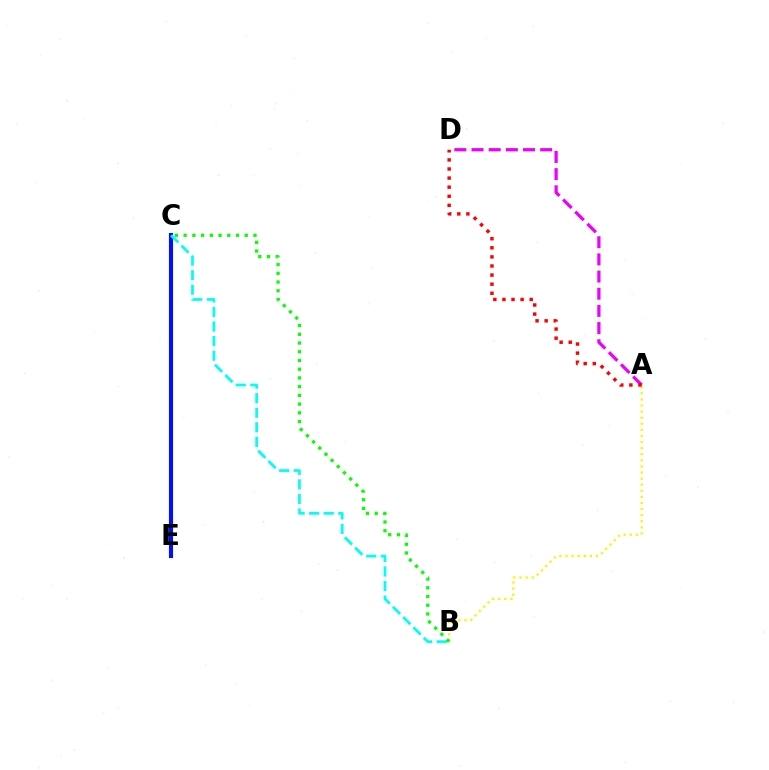{('C', 'E'): [{'color': '#0010ff', 'line_style': 'solid', 'thickness': 2.97}], ('B', 'C'): [{'color': '#00fff6', 'line_style': 'dashed', 'thickness': 1.98}, {'color': '#08ff00', 'line_style': 'dotted', 'thickness': 2.37}], ('A', 'D'): [{'color': '#ee00ff', 'line_style': 'dashed', 'thickness': 2.33}, {'color': '#ff0000', 'line_style': 'dotted', 'thickness': 2.47}], ('A', 'B'): [{'color': '#fcf500', 'line_style': 'dotted', 'thickness': 1.66}]}